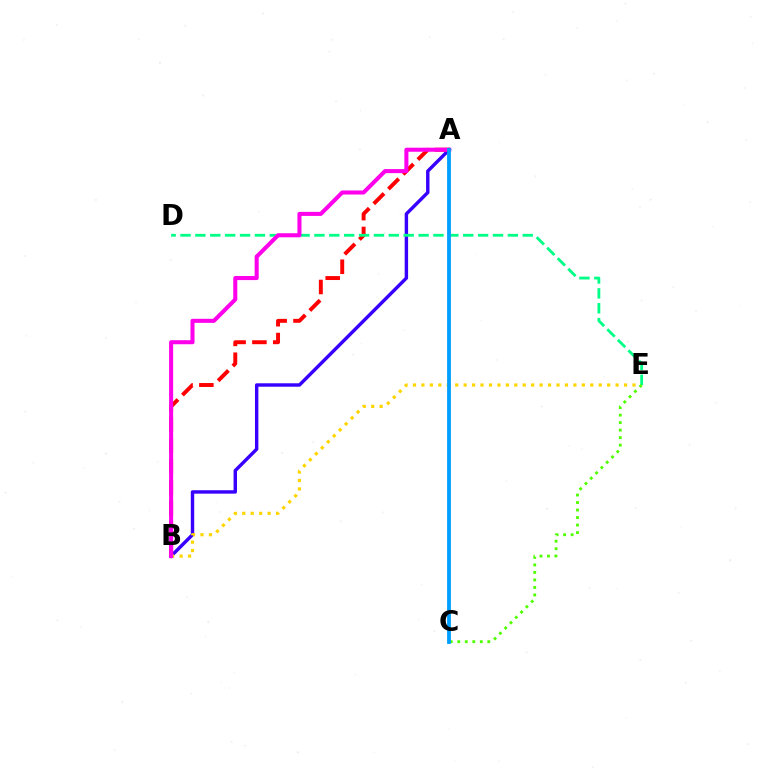{('A', 'B'): [{'color': '#3700ff', 'line_style': 'solid', 'thickness': 2.46}, {'color': '#ff0000', 'line_style': 'dashed', 'thickness': 2.83}, {'color': '#ff00ed', 'line_style': 'solid', 'thickness': 2.92}], ('B', 'E'): [{'color': '#ffd500', 'line_style': 'dotted', 'thickness': 2.29}], ('D', 'E'): [{'color': '#00ff86', 'line_style': 'dashed', 'thickness': 2.02}], ('C', 'E'): [{'color': '#4fff00', 'line_style': 'dotted', 'thickness': 2.04}], ('A', 'C'): [{'color': '#009eff', 'line_style': 'solid', 'thickness': 2.73}]}